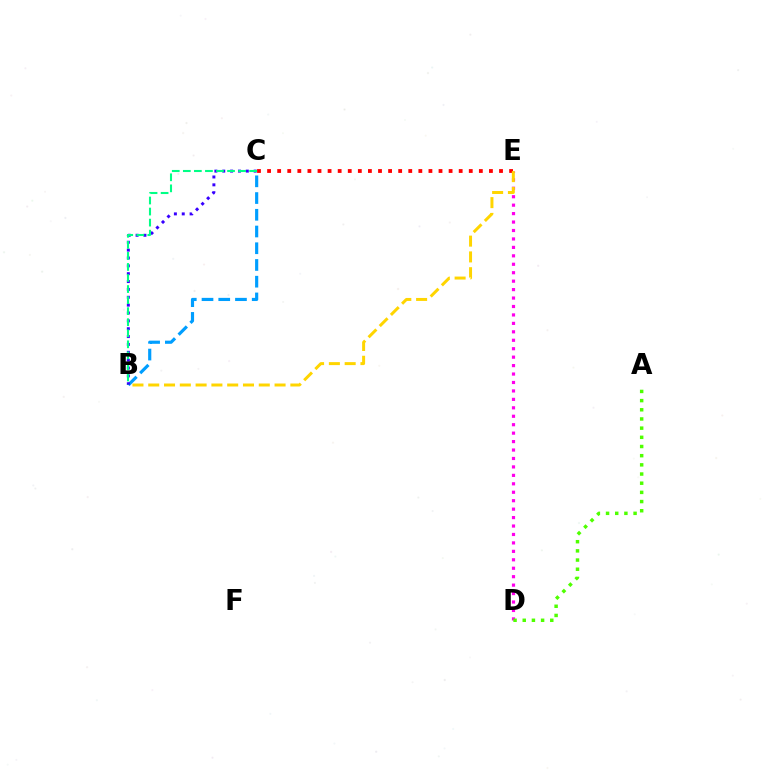{('D', 'E'): [{'color': '#ff00ed', 'line_style': 'dotted', 'thickness': 2.29}], ('B', 'C'): [{'color': '#009eff', 'line_style': 'dashed', 'thickness': 2.27}, {'color': '#3700ff', 'line_style': 'dotted', 'thickness': 2.14}, {'color': '#00ff86', 'line_style': 'dashed', 'thickness': 1.5}], ('C', 'E'): [{'color': '#ff0000', 'line_style': 'dotted', 'thickness': 2.74}], ('A', 'D'): [{'color': '#4fff00', 'line_style': 'dotted', 'thickness': 2.49}], ('B', 'E'): [{'color': '#ffd500', 'line_style': 'dashed', 'thickness': 2.15}]}